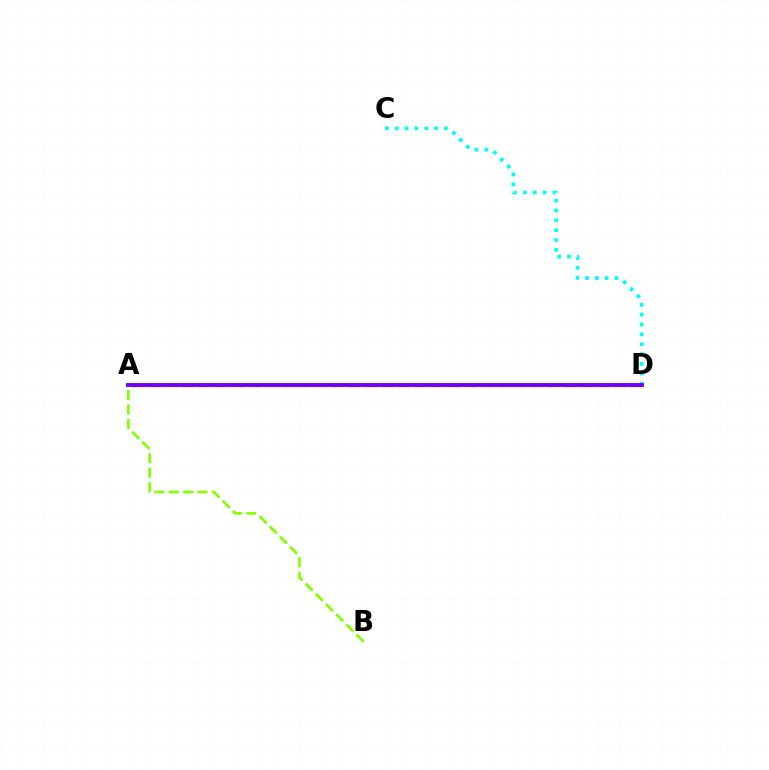{('A', 'B'): [{'color': '#84ff00', 'line_style': 'dashed', 'thickness': 1.96}], ('A', 'D'): [{'color': '#ff0000', 'line_style': 'dashed', 'thickness': 2.26}, {'color': '#7200ff', 'line_style': 'solid', 'thickness': 2.8}], ('C', 'D'): [{'color': '#00fff6', 'line_style': 'dotted', 'thickness': 2.67}]}